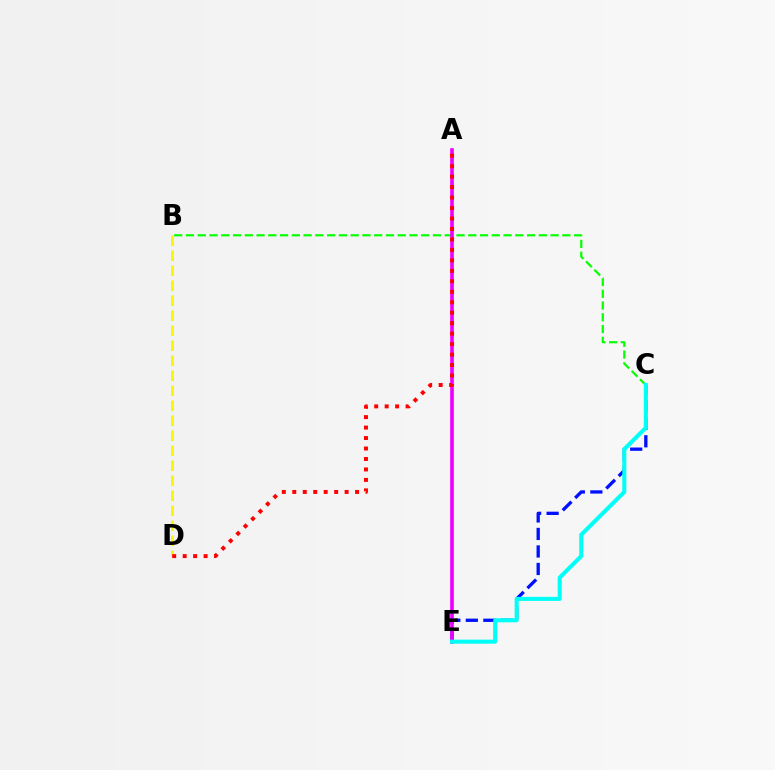{('B', 'D'): [{'color': '#fcf500', 'line_style': 'dashed', 'thickness': 2.04}], ('B', 'C'): [{'color': '#08ff00', 'line_style': 'dashed', 'thickness': 1.6}], ('C', 'E'): [{'color': '#0010ff', 'line_style': 'dashed', 'thickness': 2.38}, {'color': '#00fff6', 'line_style': 'solid', 'thickness': 2.92}], ('A', 'E'): [{'color': '#ee00ff', 'line_style': 'solid', 'thickness': 2.62}], ('A', 'D'): [{'color': '#ff0000', 'line_style': 'dotted', 'thickness': 2.84}]}